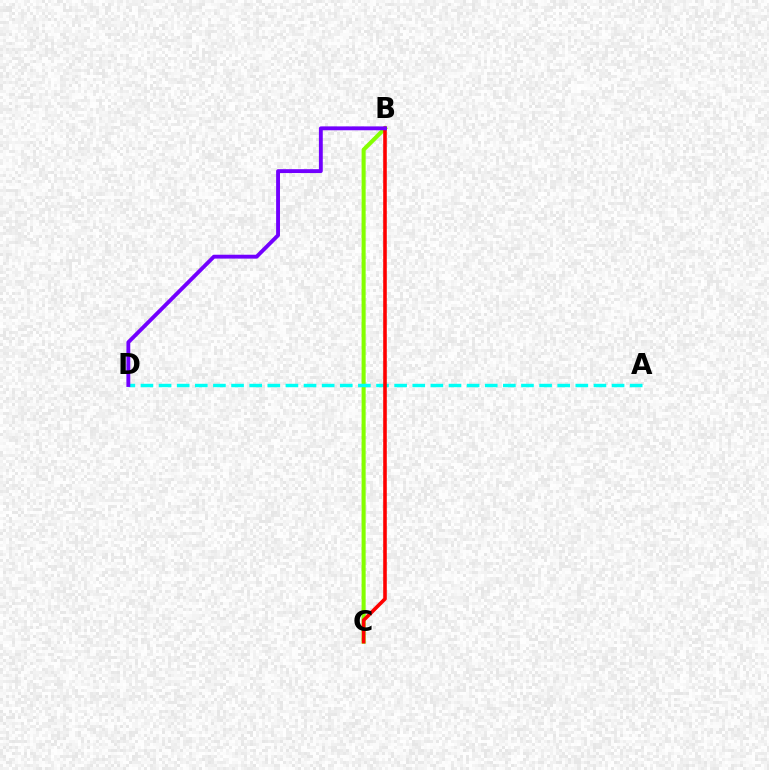{('B', 'C'): [{'color': '#84ff00', 'line_style': 'solid', 'thickness': 2.93}, {'color': '#ff0000', 'line_style': 'solid', 'thickness': 2.59}], ('A', 'D'): [{'color': '#00fff6', 'line_style': 'dashed', 'thickness': 2.46}], ('B', 'D'): [{'color': '#7200ff', 'line_style': 'solid', 'thickness': 2.79}]}